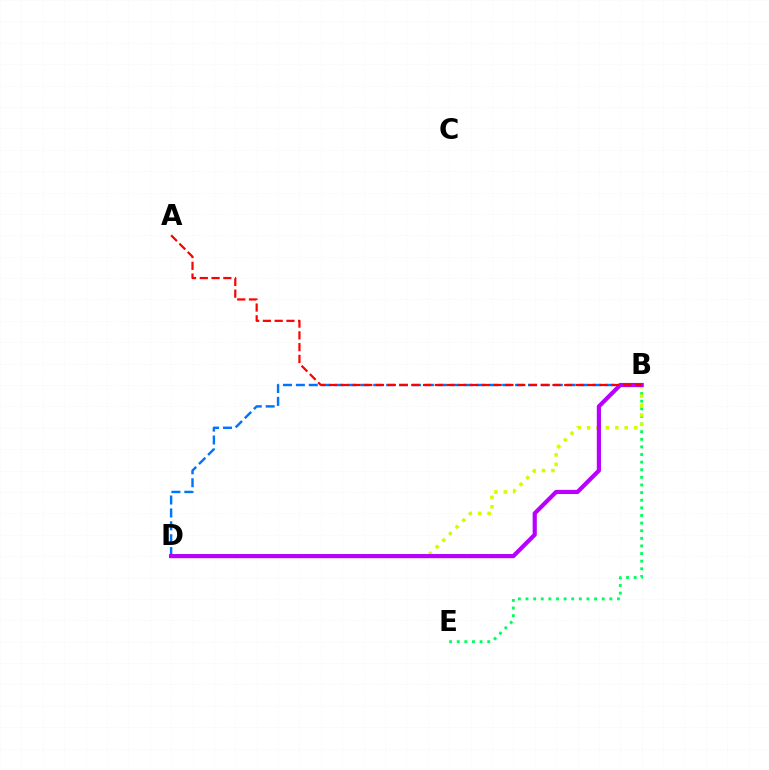{('B', 'D'): [{'color': '#0074ff', 'line_style': 'dashed', 'thickness': 1.75}, {'color': '#d1ff00', 'line_style': 'dotted', 'thickness': 2.56}, {'color': '#b900ff', 'line_style': 'solid', 'thickness': 3.0}], ('B', 'E'): [{'color': '#00ff5c', 'line_style': 'dotted', 'thickness': 2.07}], ('A', 'B'): [{'color': '#ff0000', 'line_style': 'dashed', 'thickness': 1.6}]}